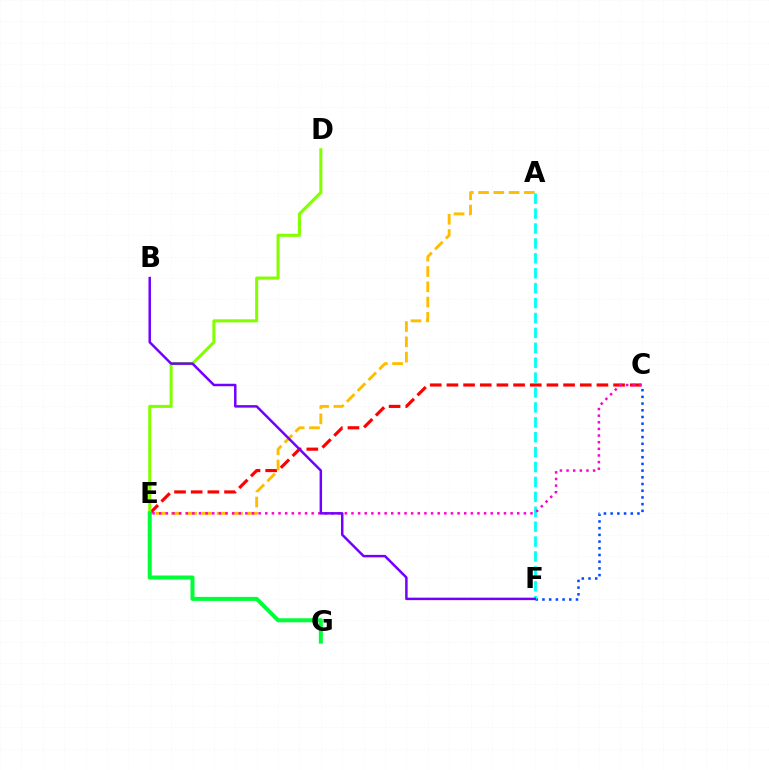{('C', 'F'): [{'color': '#004bff', 'line_style': 'dotted', 'thickness': 1.82}], ('C', 'E'): [{'color': '#ff0000', 'line_style': 'dashed', 'thickness': 2.26}, {'color': '#ff00cf', 'line_style': 'dotted', 'thickness': 1.8}], ('D', 'E'): [{'color': '#84ff00', 'line_style': 'solid', 'thickness': 2.2}], ('A', 'E'): [{'color': '#ffbd00', 'line_style': 'dashed', 'thickness': 2.08}], ('E', 'G'): [{'color': '#00ff39', 'line_style': 'solid', 'thickness': 2.9}], ('A', 'F'): [{'color': '#00fff6', 'line_style': 'dashed', 'thickness': 2.03}], ('B', 'F'): [{'color': '#7200ff', 'line_style': 'solid', 'thickness': 1.79}]}